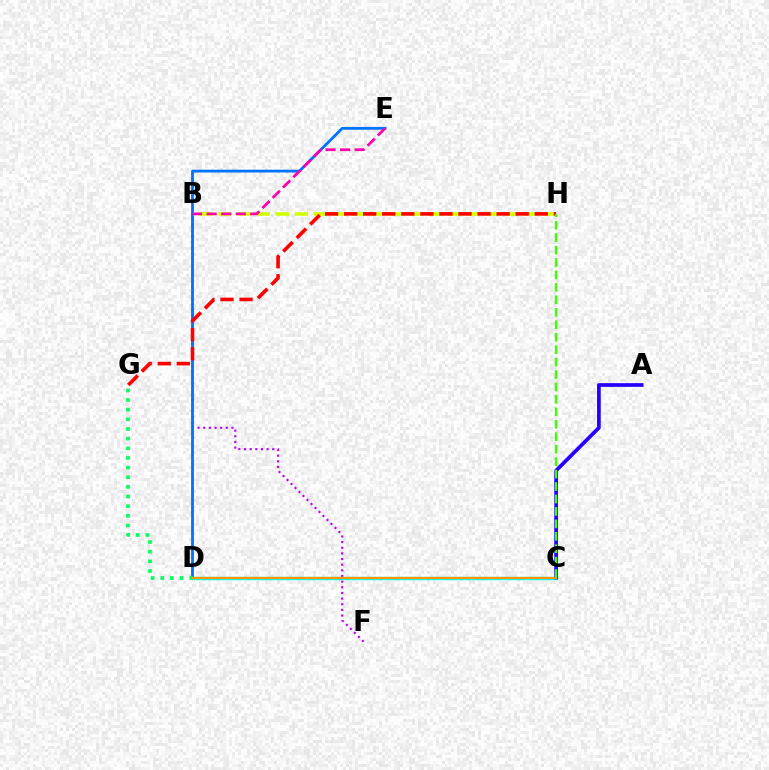{('B', 'F'): [{'color': '#b900ff', 'line_style': 'dotted', 'thickness': 1.54}], ('C', 'D'): [{'color': '#00fff6', 'line_style': 'solid', 'thickness': 2.47}, {'color': '#ff9400', 'line_style': 'solid', 'thickness': 1.57}], ('D', 'E'): [{'color': '#0074ff', 'line_style': 'solid', 'thickness': 2.03}], ('B', 'H'): [{'color': '#d1ff00', 'line_style': 'dashed', 'thickness': 2.59}], ('D', 'G'): [{'color': '#00ff5c', 'line_style': 'dotted', 'thickness': 2.62}], ('A', 'C'): [{'color': '#2500ff', 'line_style': 'solid', 'thickness': 2.68}], ('B', 'E'): [{'color': '#ff00ac', 'line_style': 'dashed', 'thickness': 1.98}], ('G', 'H'): [{'color': '#ff0000', 'line_style': 'dashed', 'thickness': 2.59}], ('C', 'H'): [{'color': '#3dff00', 'line_style': 'dashed', 'thickness': 1.69}]}